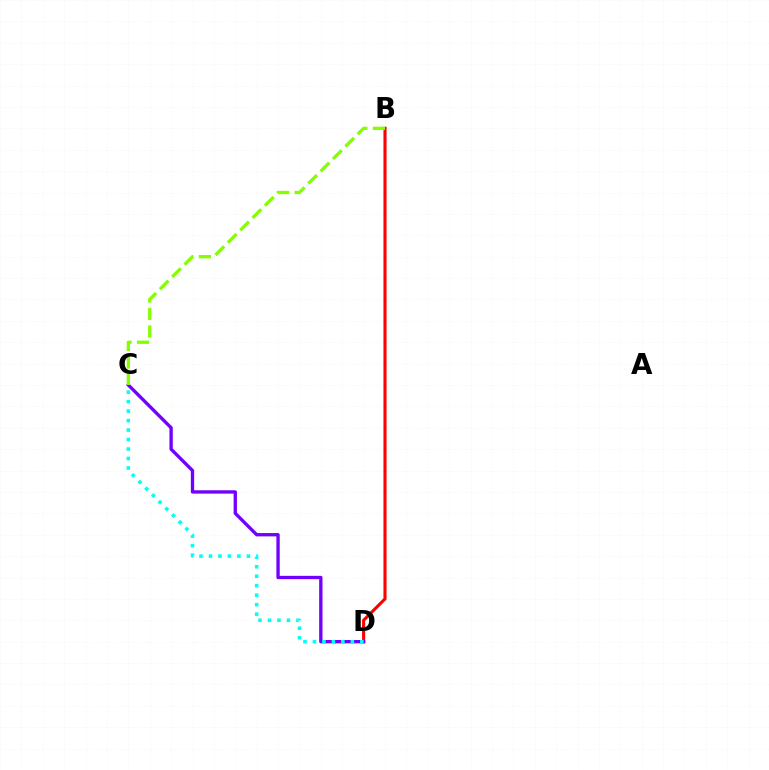{('B', 'D'): [{'color': '#ff0000', 'line_style': 'solid', 'thickness': 2.23}], ('C', 'D'): [{'color': '#7200ff', 'line_style': 'solid', 'thickness': 2.4}, {'color': '#00fff6', 'line_style': 'dotted', 'thickness': 2.57}], ('B', 'C'): [{'color': '#84ff00', 'line_style': 'dashed', 'thickness': 2.37}]}